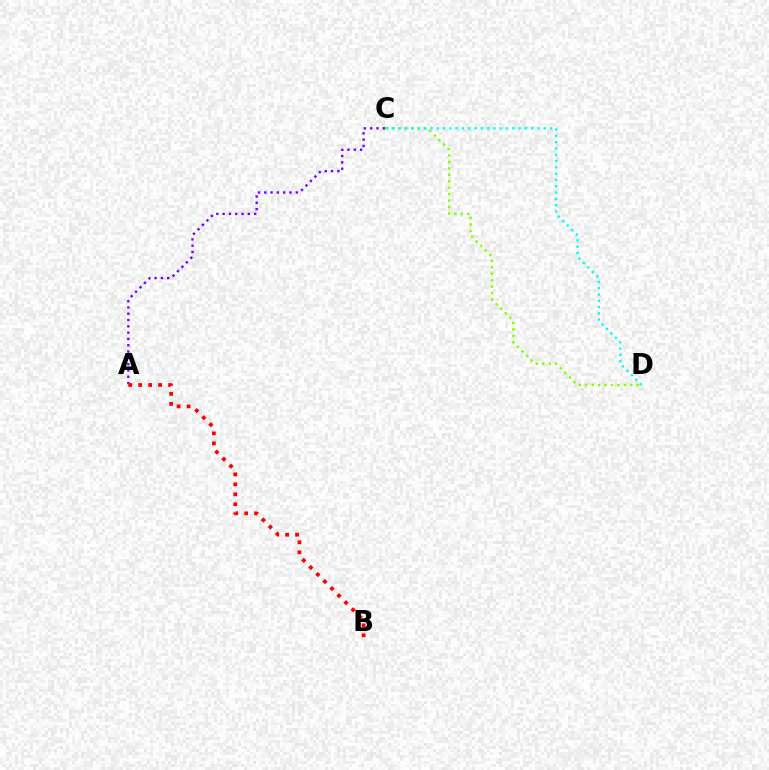{('C', 'D'): [{'color': '#84ff00', 'line_style': 'dotted', 'thickness': 1.75}, {'color': '#00fff6', 'line_style': 'dotted', 'thickness': 1.71}], ('A', 'C'): [{'color': '#7200ff', 'line_style': 'dotted', 'thickness': 1.71}], ('A', 'B'): [{'color': '#ff0000', 'line_style': 'dotted', 'thickness': 2.71}]}